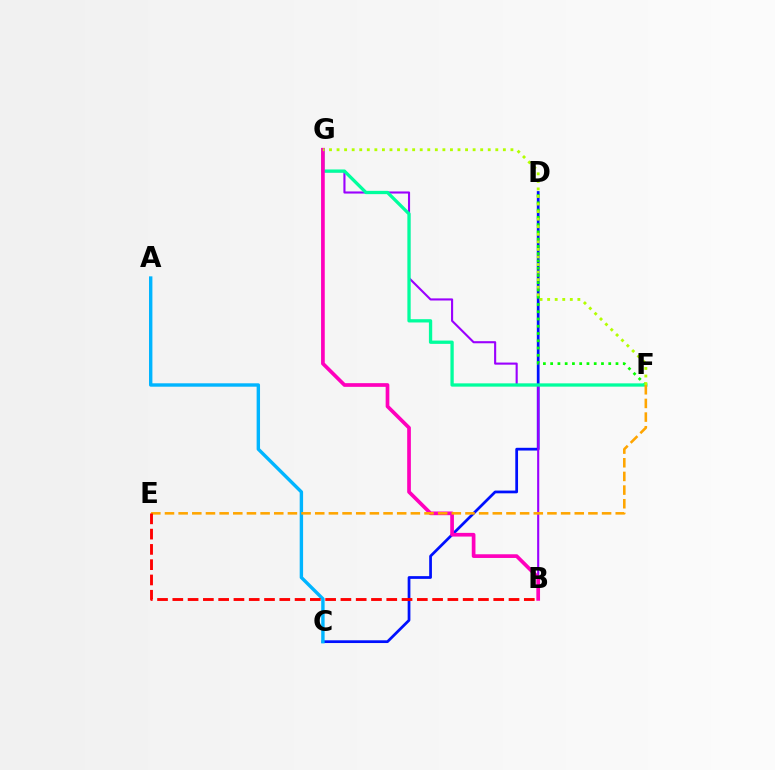{('C', 'D'): [{'color': '#0010ff', 'line_style': 'solid', 'thickness': 1.97}], ('A', 'C'): [{'color': '#00b5ff', 'line_style': 'solid', 'thickness': 2.45}], ('B', 'G'): [{'color': '#9b00ff', 'line_style': 'solid', 'thickness': 1.52}, {'color': '#ff00bd', 'line_style': 'solid', 'thickness': 2.66}], ('D', 'F'): [{'color': '#08ff00', 'line_style': 'dotted', 'thickness': 1.97}], ('F', 'G'): [{'color': '#00ff9d', 'line_style': 'solid', 'thickness': 2.37}, {'color': '#b3ff00', 'line_style': 'dotted', 'thickness': 2.05}], ('E', 'F'): [{'color': '#ffa500', 'line_style': 'dashed', 'thickness': 1.86}], ('B', 'E'): [{'color': '#ff0000', 'line_style': 'dashed', 'thickness': 2.08}]}